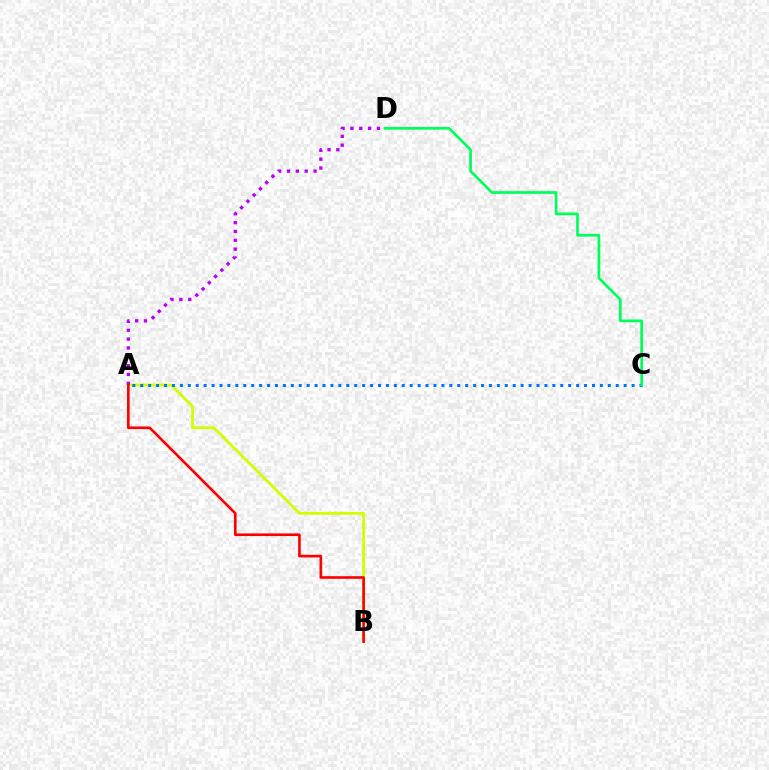{('A', 'B'): [{'color': '#d1ff00', 'line_style': 'solid', 'thickness': 2.03}, {'color': '#ff0000', 'line_style': 'solid', 'thickness': 1.9}], ('A', 'D'): [{'color': '#b900ff', 'line_style': 'dotted', 'thickness': 2.4}], ('A', 'C'): [{'color': '#0074ff', 'line_style': 'dotted', 'thickness': 2.15}], ('C', 'D'): [{'color': '#00ff5c', 'line_style': 'solid', 'thickness': 1.96}]}